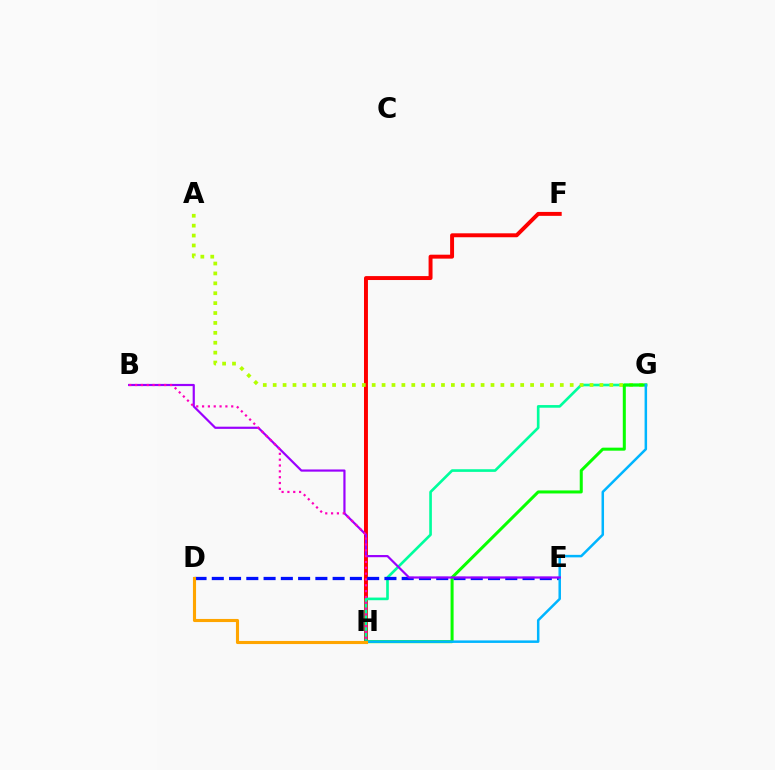{('F', 'H'): [{'color': '#ff0000', 'line_style': 'solid', 'thickness': 2.84}], ('G', 'H'): [{'color': '#00ff9d', 'line_style': 'solid', 'thickness': 1.91}, {'color': '#08ff00', 'line_style': 'solid', 'thickness': 2.18}, {'color': '#00b5ff', 'line_style': 'solid', 'thickness': 1.81}], ('D', 'E'): [{'color': '#0010ff', 'line_style': 'dashed', 'thickness': 2.35}], ('A', 'G'): [{'color': '#b3ff00', 'line_style': 'dotted', 'thickness': 2.69}], ('B', 'E'): [{'color': '#9b00ff', 'line_style': 'solid', 'thickness': 1.58}], ('D', 'H'): [{'color': '#ffa500', 'line_style': 'solid', 'thickness': 2.24}], ('B', 'H'): [{'color': '#ff00bd', 'line_style': 'dotted', 'thickness': 1.58}]}